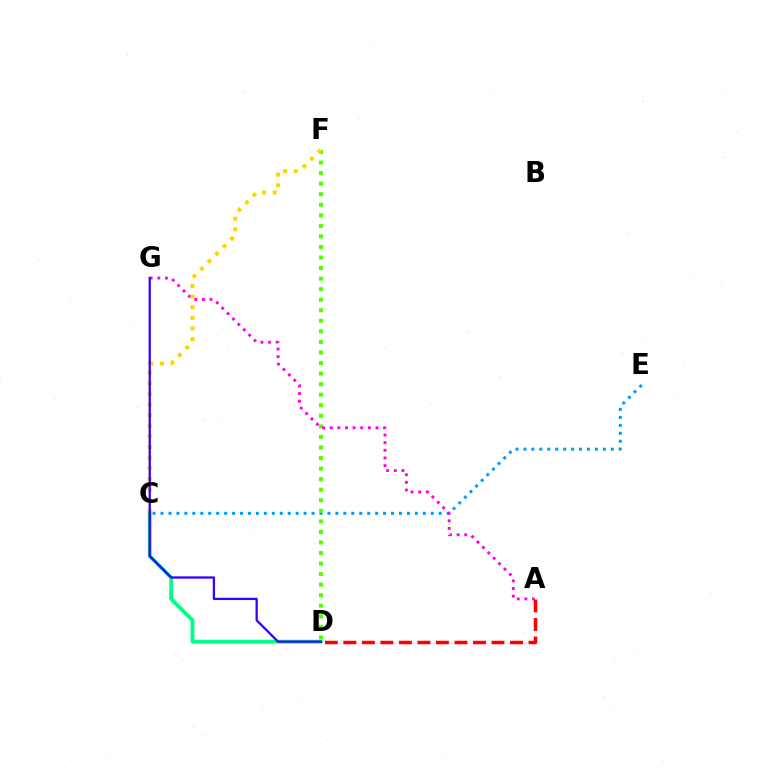{('C', 'E'): [{'color': '#009eff', 'line_style': 'dotted', 'thickness': 2.16}], ('C', 'D'): [{'color': '#00ff86', 'line_style': 'solid', 'thickness': 2.74}], ('D', 'F'): [{'color': '#4fff00', 'line_style': 'dotted', 'thickness': 2.87}], ('A', 'G'): [{'color': '#ff00ed', 'line_style': 'dotted', 'thickness': 2.07}], ('C', 'F'): [{'color': '#ffd500', 'line_style': 'dotted', 'thickness': 2.89}], ('A', 'D'): [{'color': '#ff0000', 'line_style': 'dashed', 'thickness': 2.52}], ('D', 'G'): [{'color': '#3700ff', 'line_style': 'solid', 'thickness': 1.65}]}